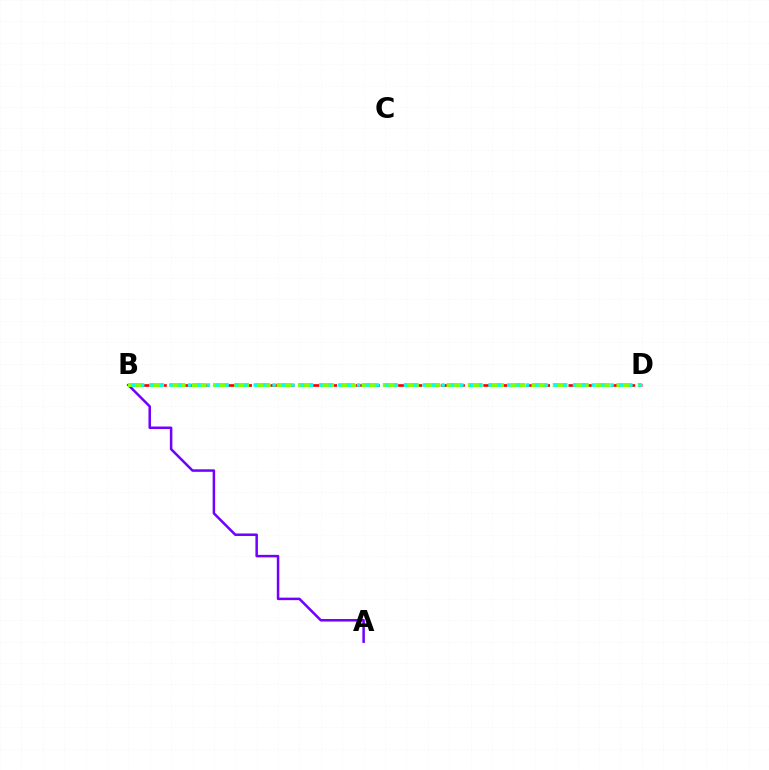{('B', 'D'): [{'color': '#ff0000', 'line_style': 'dashed', 'thickness': 1.93}, {'color': '#84ff00', 'line_style': 'dashed', 'thickness': 2.88}, {'color': '#00fff6', 'line_style': 'dotted', 'thickness': 2.55}], ('A', 'B'): [{'color': '#7200ff', 'line_style': 'solid', 'thickness': 1.81}]}